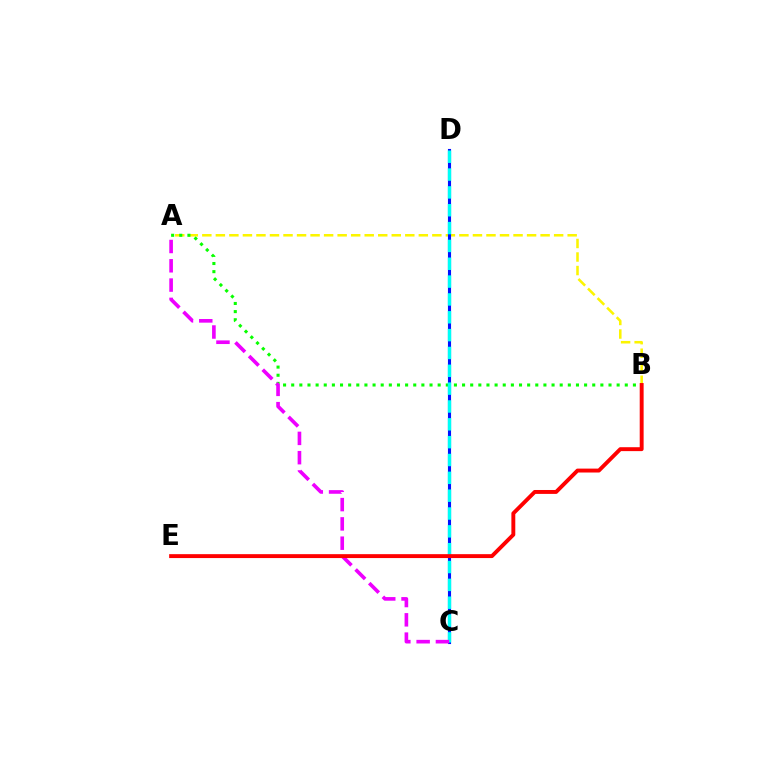{('A', 'B'): [{'color': '#fcf500', 'line_style': 'dashed', 'thickness': 1.84}, {'color': '#08ff00', 'line_style': 'dotted', 'thickness': 2.21}], ('C', 'D'): [{'color': '#0010ff', 'line_style': 'solid', 'thickness': 2.23}, {'color': '#00fff6', 'line_style': 'dashed', 'thickness': 2.42}], ('A', 'C'): [{'color': '#ee00ff', 'line_style': 'dashed', 'thickness': 2.62}], ('B', 'E'): [{'color': '#ff0000', 'line_style': 'solid', 'thickness': 2.81}]}